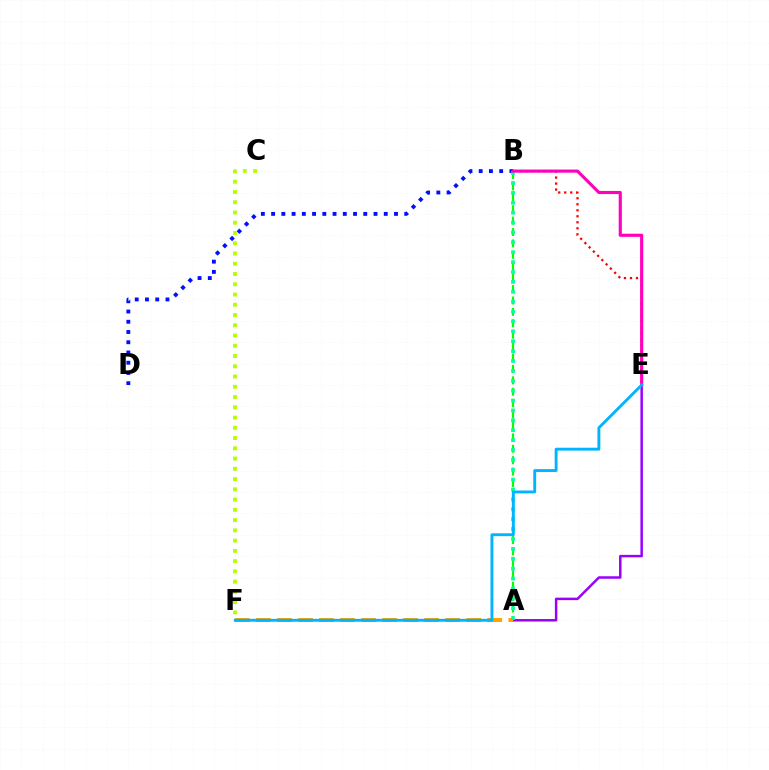{('B', 'D'): [{'color': '#0010ff', 'line_style': 'dotted', 'thickness': 2.78}], ('A', 'B'): [{'color': '#08ff00', 'line_style': 'dashed', 'thickness': 1.55}, {'color': '#00ff9d', 'line_style': 'dotted', 'thickness': 2.69}], ('B', 'E'): [{'color': '#ff0000', 'line_style': 'dotted', 'thickness': 1.63}, {'color': '#ff00bd', 'line_style': 'solid', 'thickness': 2.26}], ('C', 'F'): [{'color': '#b3ff00', 'line_style': 'dotted', 'thickness': 2.79}], ('A', 'E'): [{'color': '#9b00ff', 'line_style': 'solid', 'thickness': 1.8}], ('A', 'F'): [{'color': '#ffa500', 'line_style': 'dashed', 'thickness': 2.86}], ('E', 'F'): [{'color': '#00b5ff', 'line_style': 'solid', 'thickness': 2.08}]}